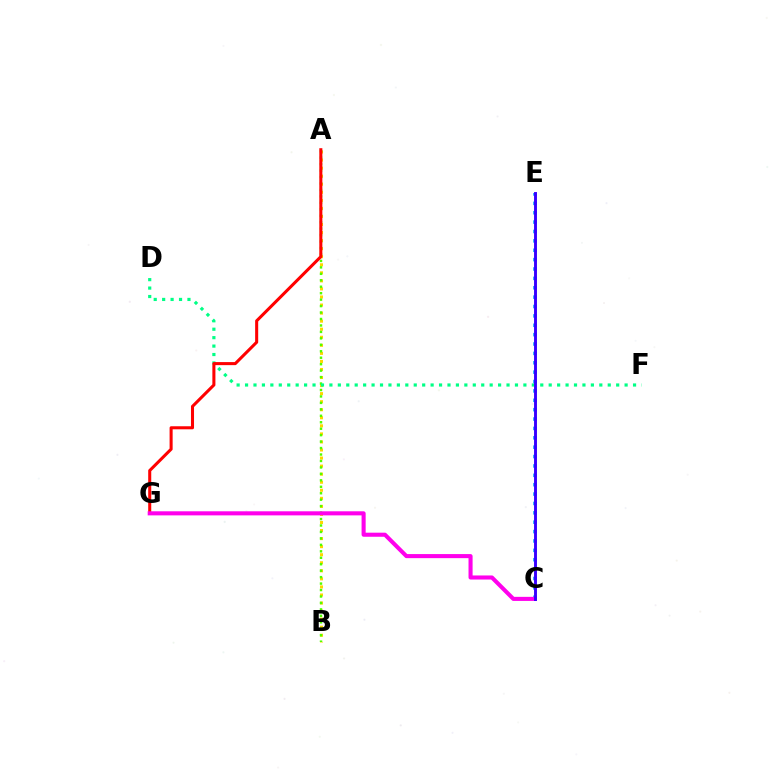{('A', 'B'): [{'color': '#ffd500', 'line_style': 'dotted', 'thickness': 2.19}, {'color': '#4fff00', 'line_style': 'dotted', 'thickness': 1.75}], ('D', 'F'): [{'color': '#00ff86', 'line_style': 'dotted', 'thickness': 2.29}], ('A', 'G'): [{'color': '#ff0000', 'line_style': 'solid', 'thickness': 2.2}], ('C', 'E'): [{'color': '#009eff', 'line_style': 'dotted', 'thickness': 2.55}, {'color': '#3700ff', 'line_style': 'solid', 'thickness': 2.09}], ('C', 'G'): [{'color': '#ff00ed', 'line_style': 'solid', 'thickness': 2.94}]}